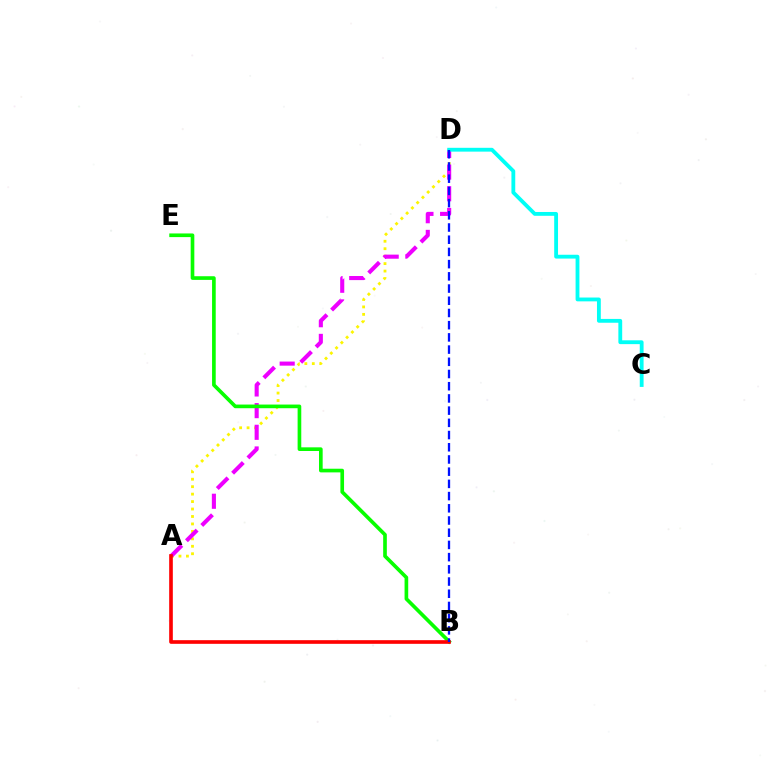{('A', 'D'): [{'color': '#fcf500', 'line_style': 'dotted', 'thickness': 2.02}, {'color': '#ee00ff', 'line_style': 'dashed', 'thickness': 2.94}], ('B', 'E'): [{'color': '#08ff00', 'line_style': 'solid', 'thickness': 2.63}], ('C', 'D'): [{'color': '#00fff6', 'line_style': 'solid', 'thickness': 2.75}], ('A', 'B'): [{'color': '#ff0000', 'line_style': 'solid', 'thickness': 2.62}], ('B', 'D'): [{'color': '#0010ff', 'line_style': 'dashed', 'thickness': 1.66}]}